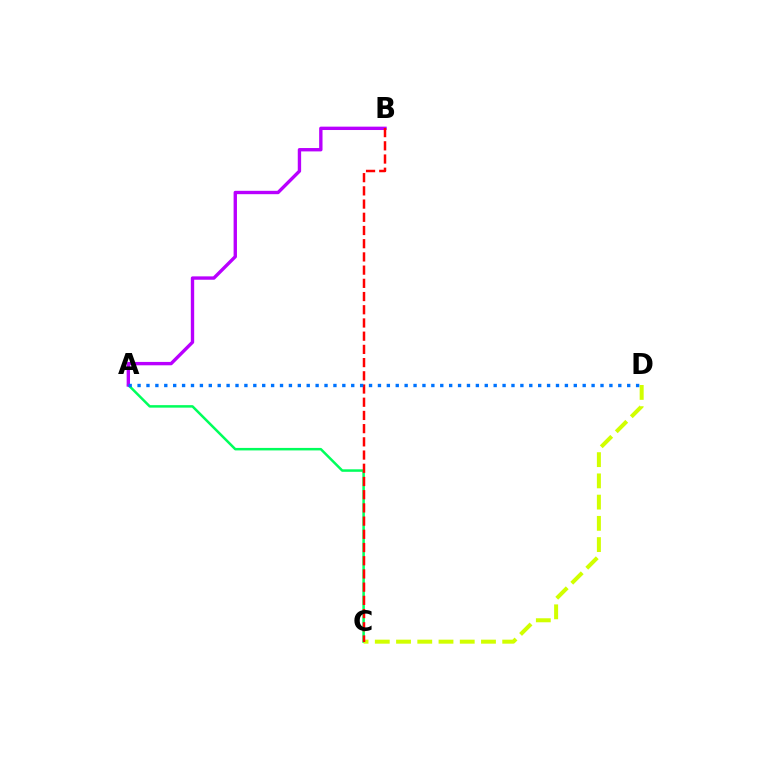{('A', 'C'): [{'color': '#00ff5c', 'line_style': 'solid', 'thickness': 1.8}], ('A', 'B'): [{'color': '#b900ff', 'line_style': 'solid', 'thickness': 2.43}], ('C', 'D'): [{'color': '#d1ff00', 'line_style': 'dashed', 'thickness': 2.89}], ('B', 'C'): [{'color': '#ff0000', 'line_style': 'dashed', 'thickness': 1.79}], ('A', 'D'): [{'color': '#0074ff', 'line_style': 'dotted', 'thickness': 2.42}]}